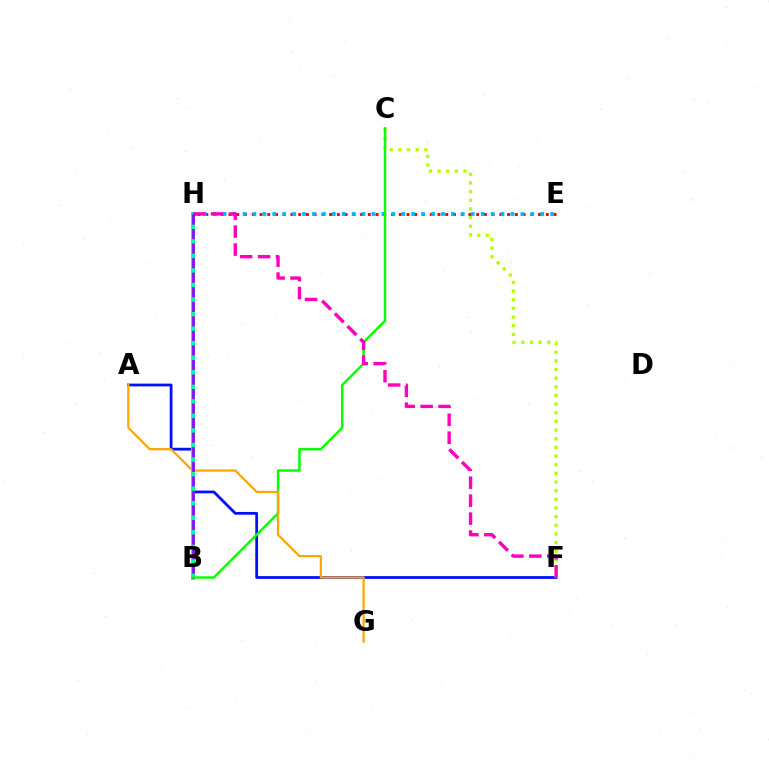{('A', 'F'): [{'color': '#0010ff', 'line_style': 'solid', 'thickness': 1.99}], ('C', 'F'): [{'color': '#b3ff00', 'line_style': 'dotted', 'thickness': 2.35}], ('E', 'H'): [{'color': '#ff0000', 'line_style': 'dotted', 'thickness': 2.1}, {'color': '#00b5ff', 'line_style': 'dotted', 'thickness': 2.7}], ('B', 'H'): [{'color': '#00ff9d', 'line_style': 'solid', 'thickness': 2.85}, {'color': '#9b00ff', 'line_style': 'dashed', 'thickness': 1.98}], ('B', 'C'): [{'color': '#08ff00', 'line_style': 'solid', 'thickness': 1.77}], ('F', 'H'): [{'color': '#ff00bd', 'line_style': 'dashed', 'thickness': 2.44}], ('A', 'G'): [{'color': '#ffa500', 'line_style': 'solid', 'thickness': 1.6}]}